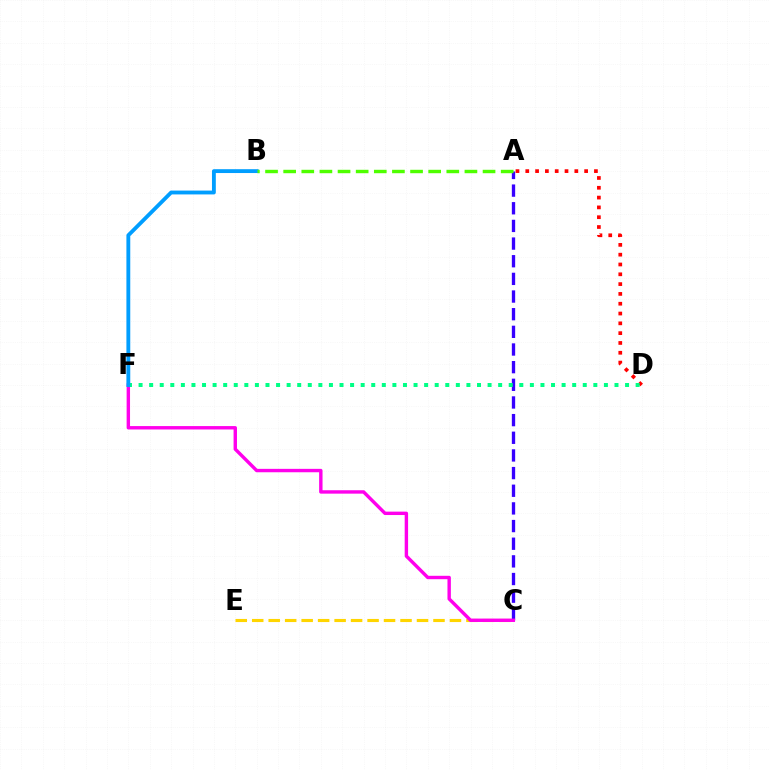{('C', 'E'): [{'color': '#ffd500', 'line_style': 'dashed', 'thickness': 2.24}], ('A', 'C'): [{'color': '#3700ff', 'line_style': 'dashed', 'thickness': 2.4}], ('A', 'D'): [{'color': '#ff0000', 'line_style': 'dotted', 'thickness': 2.67}], ('C', 'F'): [{'color': '#ff00ed', 'line_style': 'solid', 'thickness': 2.45}], ('D', 'F'): [{'color': '#00ff86', 'line_style': 'dotted', 'thickness': 2.87}], ('B', 'F'): [{'color': '#009eff', 'line_style': 'solid', 'thickness': 2.77}], ('A', 'B'): [{'color': '#4fff00', 'line_style': 'dashed', 'thickness': 2.46}]}